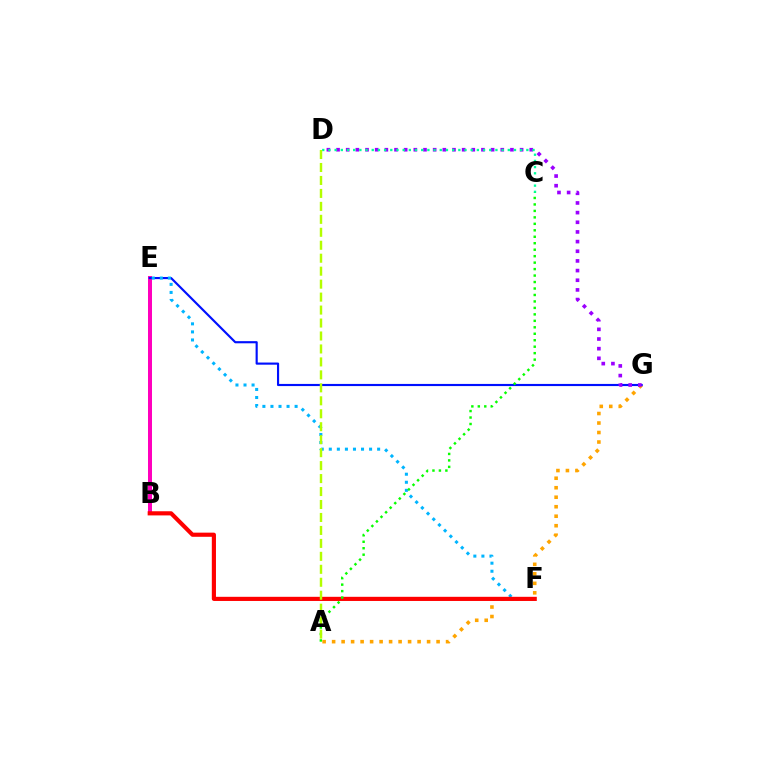{('B', 'E'): [{'color': '#ff00bd', 'line_style': 'solid', 'thickness': 2.88}], ('A', 'G'): [{'color': '#ffa500', 'line_style': 'dotted', 'thickness': 2.58}], ('E', 'G'): [{'color': '#0010ff', 'line_style': 'solid', 'thickness': 1.55}], ('E', 'F'): [{'color': '#00b5ff', 'line_style': 'dotted', 'thickness': 2.19}], ('B', 'F'): [{'color': '#ff0000', 'line_style': 'solid', 'thickness': 2.99}], ('D', 'G'): [{'color': '#9b00ff', 'line_style': 'dotted', 'thickness': 2.62}], ('C', 'D'): [{'color': '#00ff9d', 'line_style': 'dotted', 'thickness': 1.68}], ('A', 'C'): [{'color': '#08ff00', 'line_style': 'dotted', 'thickness': 1.76}], ('A', 'D'): [{'color': '#b3ff00', 'line_style': 'dashed', 'thickness': 1.76}]}